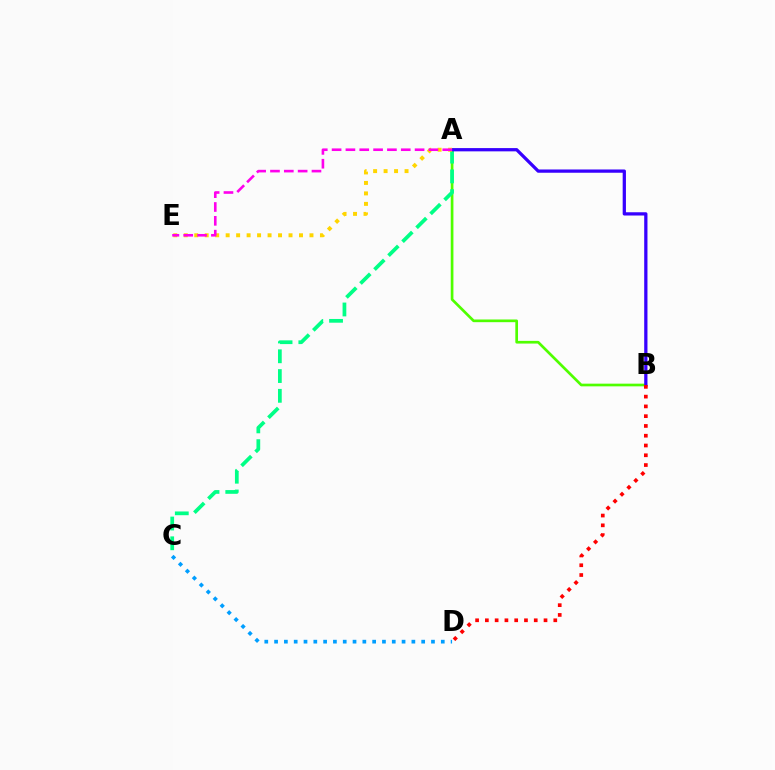{('A', 'B'): [{'color': '#4fff00', 'line_style': 'solid', 'thickness': 1.94}, {'color': '#3700ff', 'line_style': 'solid', 'thickness': 2.35}], ('A', 'C'): [{'color': '#00ff86', 'line_style': 'dashed', 'thickness': 2.68}], ('A', 'E'): [{'color': '#ffd500', 'line_style': 'dotted', 'thickness': 2.85}, {'color': '#ff00ed', 'line_style': 'dashed', 'thickness': 1.88}], ('B', 'D'): [{'color': '#ff0000', 'line_style': 'dotted', 'thickness': 2.66}], ('C', 'D'): [{'color': '#009eff', 'line_style': 'dotted', 'thickness': 2.66}]}